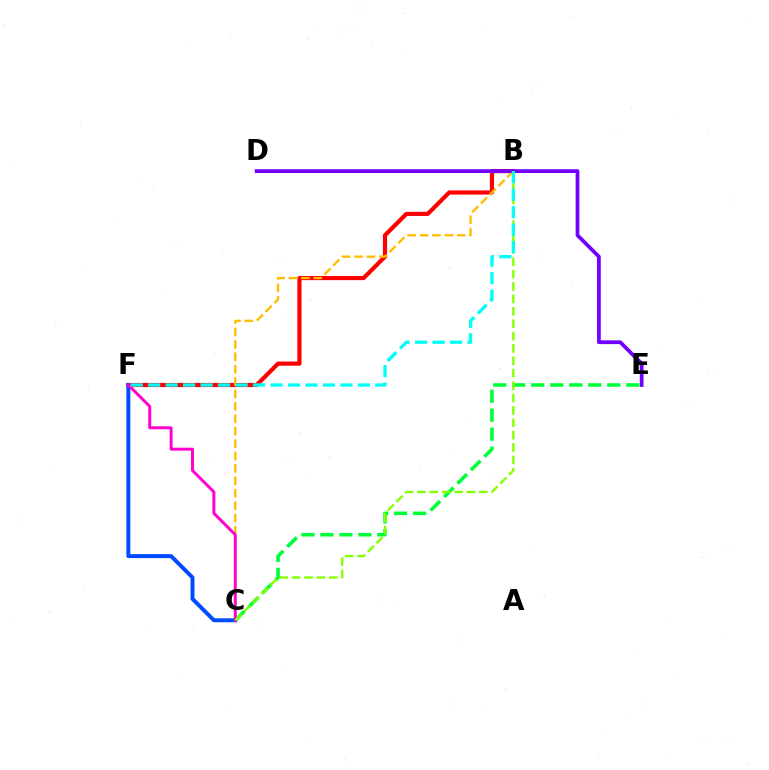{('B', 'F'): [{'color': '#ff0000', 'line_style': 'solid', 'thickness': 3.0}, {'color': '#00fff6', 'line_style': 'dashed', 'thickness': 2.37}], ('C', 'F'): [{'color': '#004bff', 'line_style': 'solid', 'thickness': 2.84}, {'color': '#ff00cf', 'line_style': 'solid', 'thickness': 2.13}], ('B', 'C'): [{'color': '#ffbd00', 'line_style': 'dashed', 'thickness': 1.68}, {'color': '#84ff00', 'line_style': 'dashed', 'thickness': 1.68}], ('D', 'E'): [{'color': '#7200ff', 'line_style': 'solid', 'thickness': 2.7}], ('C', 'E'): [{'color': '#00ff39', 'line_style': 'dashed', 'thickness': 2.58}]}